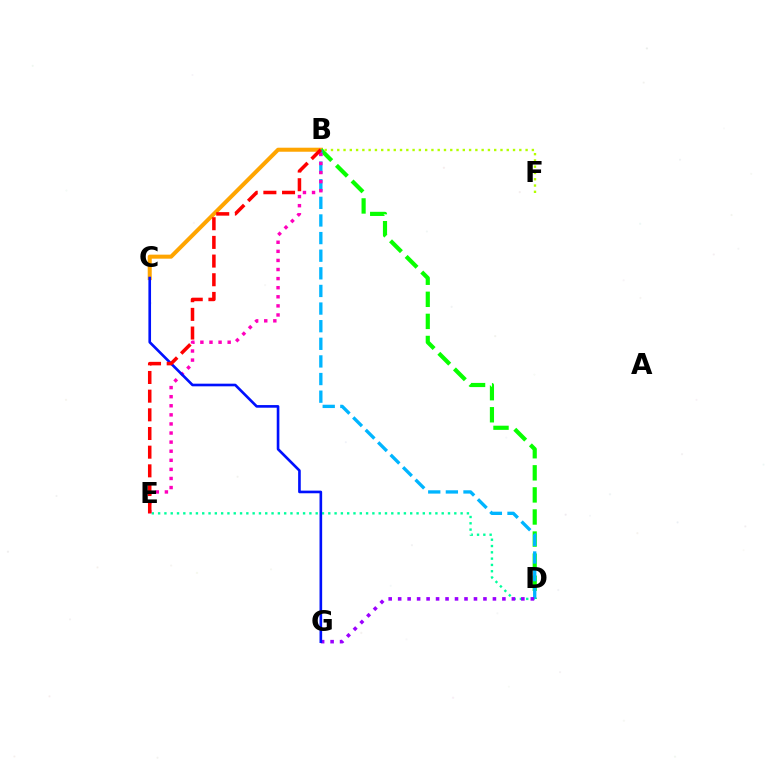{('B', 'C'): [{'color': '#ffa500', 'line_style': 'solid', 'thickness': 2.9}], ('B', 'D'): [{'color': '#08ff00', 'line_style': 'dashed', 'thickness': 3.0}, {'color': '#00b5ff', 'line_style': 'dashed', 'thickness': 2.39}], ('D', 'E'): [{'color': '#00ff9d', 'line_style': 'dotted', 'thickness': 1.71}], ('B', 'F'): [{'color': '#b3ff00', 'line_style': 'dotted', 'thickness': 1.71}], ('B', 'E'): [{'color': '#ff00bd', 'line_style': 'dotted', 'thickness': 2.47}, {'color': '#ff0000', 'line_style': 'dashed', 'thickness': 2.54}], ('D', 'G'): [{'color': '#9b00ff', 'line_style': 'dotted', 'thickness': 2.57}], ('C', 'G'): [{'color': '#0010ff', 'line_style': 'solid', 'thickness': 1.9}]}